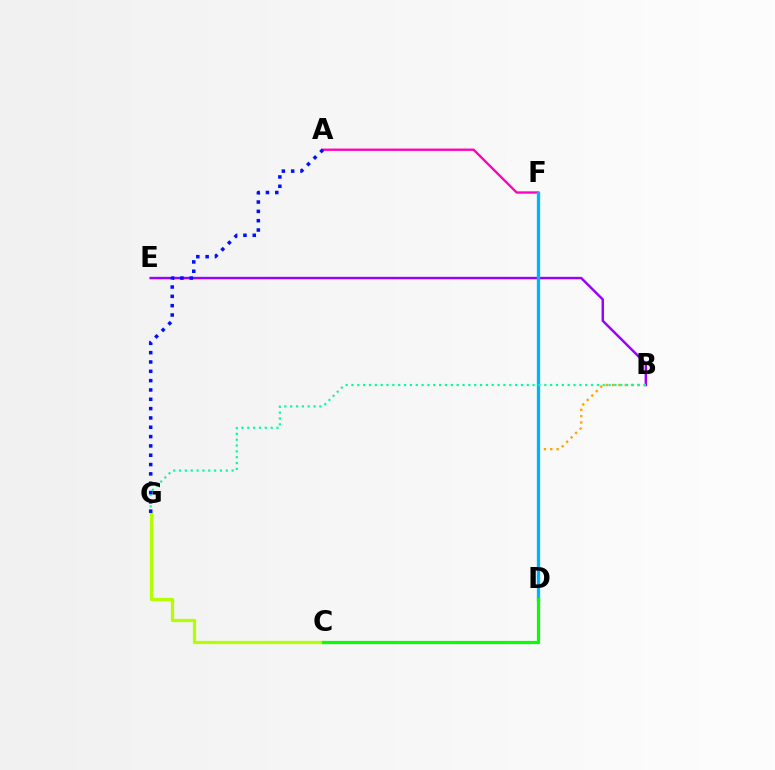{('A', 'F'): [{'color': '#ff00bd', 'line_style': 'solid', 'thickness': 1.68}], ('B', 'E'): [{'color': '#9b00ff', 'line_style': 'solid', 'thickness': 1.77}], ('C', 'D'): [{'color': '#ff0000', 'line_style': 'solid', 'thickness': 1.95}, {'color': '#08ff00', 'line_style': 'solid', 'thickness': 2.31}], ('C', 'G'): [{'color': '#b3ff00', 'line_style': 'solid', 'thickness': 2.33}], ('B', 'D'): [{'color': '#ffa500', 'line_style': 'dotted', 'thickness': 1.71}], ('D', 'F'): [{'color': '#00b5ff', 'line_style': 'solid', 'thickness': 2.38}], ('B', 'G'): [{'color': '#00ff9d', 'line_style': 'dotted', 'thickness': 1.59}], ('A', 'G'): [{'color': '#0010ff', 'line_style': 'dotted', 'thickness': 2.53}]}